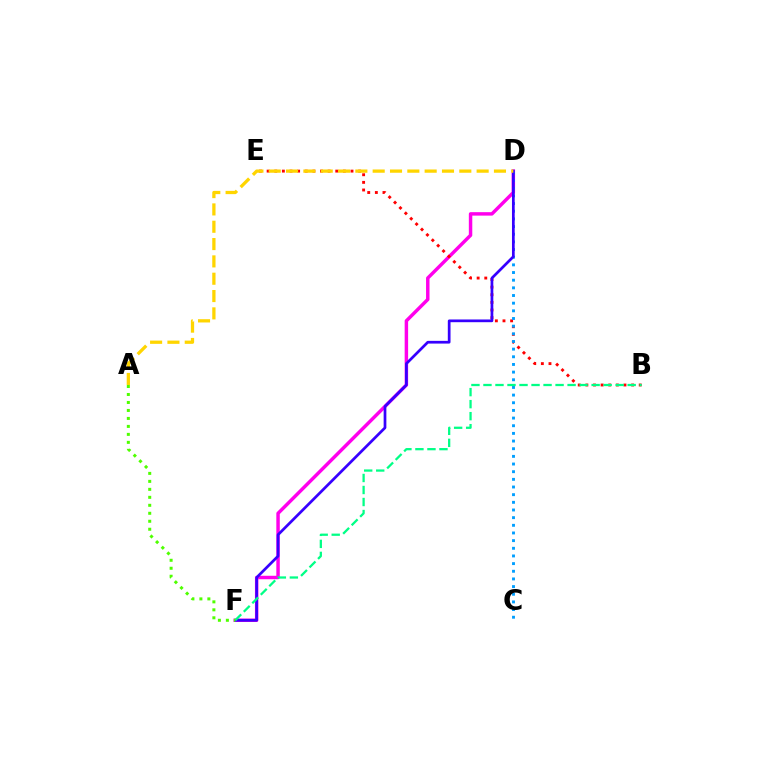{('D', 'F'): [{'color': '#ff00ed', 'line_style': 'solid', 'thickness': 2.49}, {'color': '#3700ff', 'line_style': 'solid', 'thickness': 1.96}], ('B', 'E'): [{'color': '#ff0000', 'line_style': 'dotted', 'thickness': 2.07}], ('C', 'D'): [{'color': '#009eff', 'line_style': 'dotted', 'thickness': 2.08}], ('A', 'D'): [{'color': '#ffd500', 'line_style': 'dashed', 'thickness': 2.35}], ('B', 'F'): [{'color': '#00ff86', 'line_style': 'dashed', 'thickness': 1.63}], ('A', 'F'): [{'color': '#4fff00', 'line_style': 'dotted', 'thickness': 2.17}]}